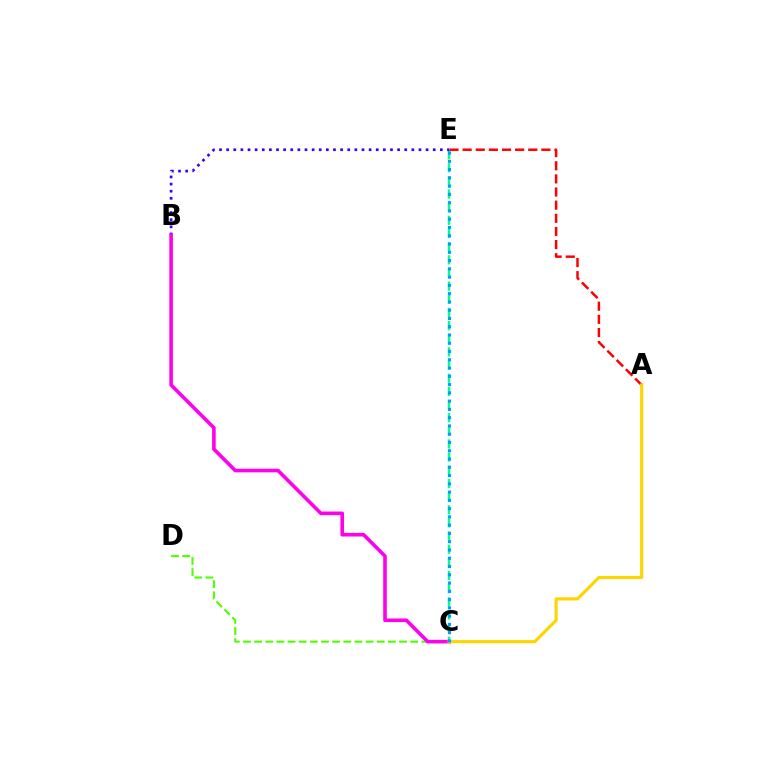{('C', 'E'): [{'color': '#00ff86', 'line_style': 'dashed', 'thickness': 1.79}, {'color': '#009eff', 'line_style': 'dotted', 'thickness': 2.25}], ('A', 'E'): [{'color': '#ff0000', 'line_style': 'dashed', 'thickness': 1.78}], ('B', 'E'): [{'color': '#3700ff', 'line_style': 'dotted', 'thickness': 1.94}], ('C', 'D'): [{'color': '#4fff00', 'line_style': 'dashed', 'thickness': 1.51}], ('B', 'C'): [{'color': '#ff00ed', 'line_style': 'solid', 'thickness': 2.59}], ('A', 'C'): [{'color': '#ffd500', 'line_style': 'solid', 'thickness': 2.26}]}